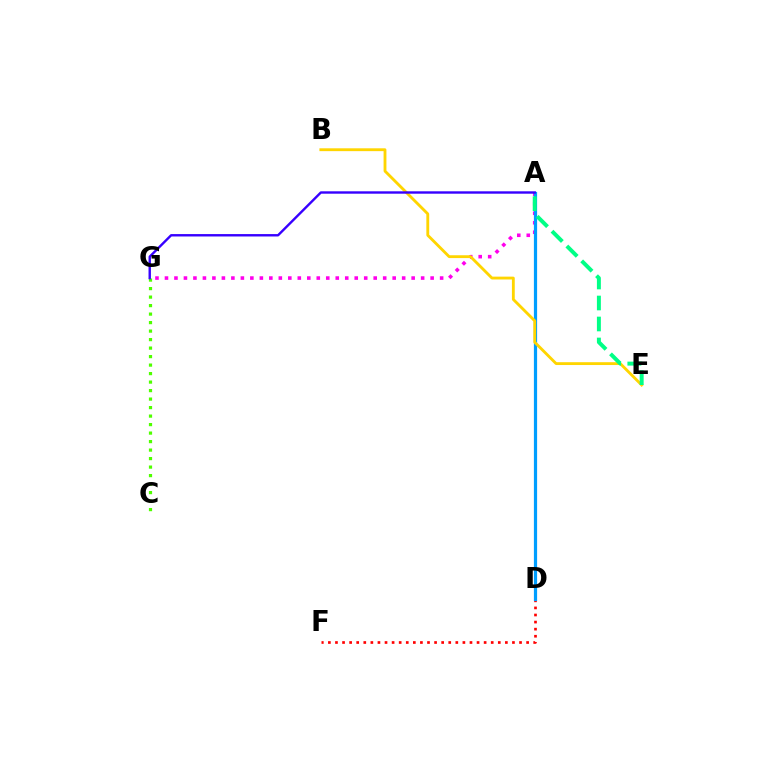{('A', 'G'): [{'color': '#ff00ed', 'line_style': 'dotted', 'thickness': 2.58}, {'color': '#3700ff', 'line_style': 'solid', 'thickness': 1.73}], ('D', 'F'): [{'color': '#ff0000', 'line_style': 'dotted', 'thickness': 1.92}], ('A', 'D'): [{'color': '#009eff', 'line_style': 'solid', 'thickness': 2.31}], ('B', 'E'): [{'color': '#ffd500', 'line_style': 'solid', 'thickness': 2.05}], ('A', 'E'): [{'color': '#00ff86', 'line_style': 'dashed', 'thickness': 2.85}], ('C', 'G'): [{'color': '#4fff00', 'line_style': 'dotted', 'thickness': 2.31}]}